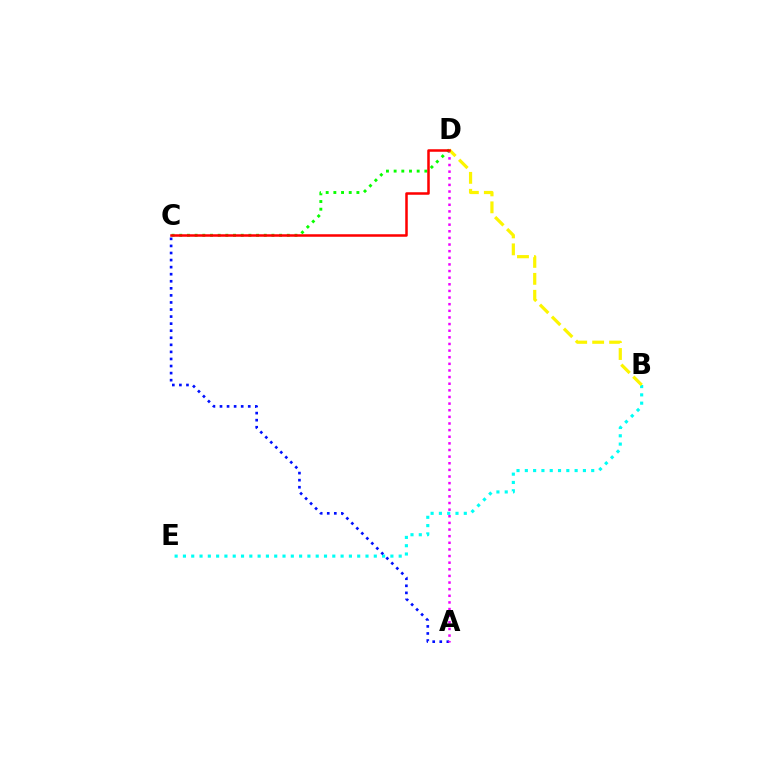{('B', 'E'): [{'color': '#00fff6', 'line_style': 'dotted', 'thickness': 2.25}], ('A', 'C'): [{'color': '#0010ff', 'line_style': 'dotted', 'thickness': 1.92}], ('A', 'D'): [{'color': '#ee00ff', 'line_style': 'dotted', 'thickness': 1.8}], ('C', 'D'): [{'color': '#08ff00', 'line_style': 'dotted', 'thickness': 2.09}, {'color': '#ff0000', 'line_style': 'solid', 'thickness': 1.82}], ('B', 'D'): [{'color': '#fcf500', 'line_style': 'dashed', 'thickness': 2.3}]}